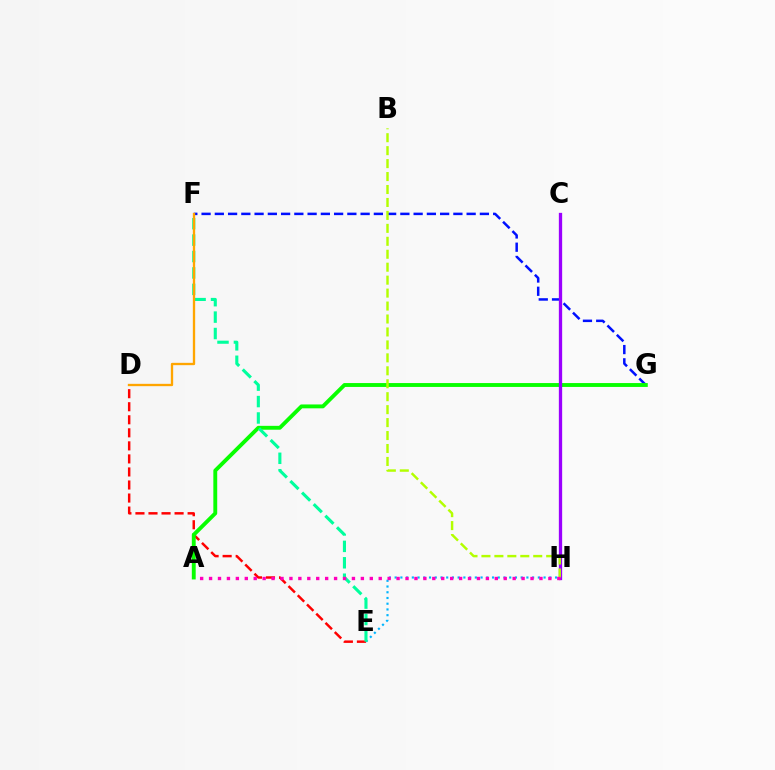{('E', 'H'): [{'color': '#00b5ff', 'line_style': 'dotted', 'thickness': 1.56}], ('F', 'G'): [{'color': '#0010ff', 'line_style': 'dashed', 'thickness': 1.8}], ('D', 'E'): [{'color': '#ff0000', 'line_style': 'dashed', 'thickness': 1.77}], ('A', 'G'): [{'color': '#08ff00', 'line_style': 'solid', 'thickness': 2.79}], ('C', 'H'): [{'color': '#9b00ff', 'line_style': 'solid', 'thickness': 2.37}], ('E', 'F'): [{'color': '#00ff9d', 'line_style': 'dashed', 'thickness': 2.23}], ('B', 'H'): [{'color': '#b3ff00', 'line_style': 'dashed', 'thickness': 1.76}], ('D', 'F'): [{'color': '#ffa500', 'line_style': 'solid', 'thickness': 1.68}], ('A', 'H'): [{'color': '#ff00bd', 'line_style': 'dotted', 'thickness': 2.43}]}